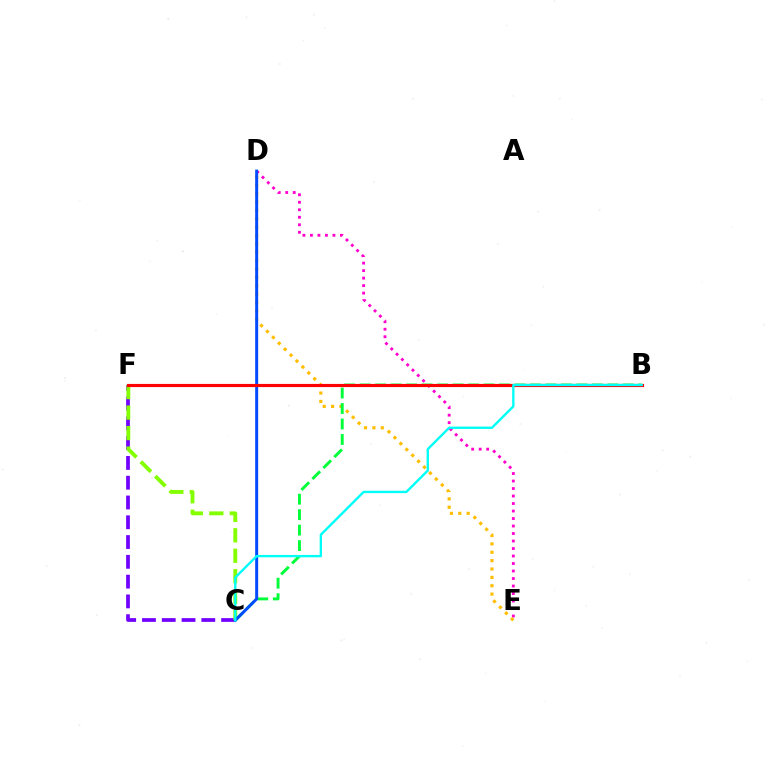{('C', 'F'): [{'color': '#7200ff', 'line_style': 'dashed', 'thickness': 2.69}, {'color': '#84ff00', 'line_style': 'dashed', 'thickness': 2.78}], ('D', 'E'): [{'color': '#ff00cf', 'line_style': 'dotted', 'thickness': 2.04}, {'color': '#ffbd00', 'line_style': 'dotted', 'thickness': 2.27}], ('B', 'C'): [{'color': '#00ff39', 'line_style': 'dashed', 'thickness': 2.1}, {'color': '#00fff6', 'line_style': 'solid', 'thickness': 1.7}], ('C', 'D'): [{'color': '#004bff', 'line_style': 'solid', 'thickness': 2.15}], ('B', 'F'): [{'color': '#ff0000', 'line_style': 'solid', 'thickness': 2.27}]}